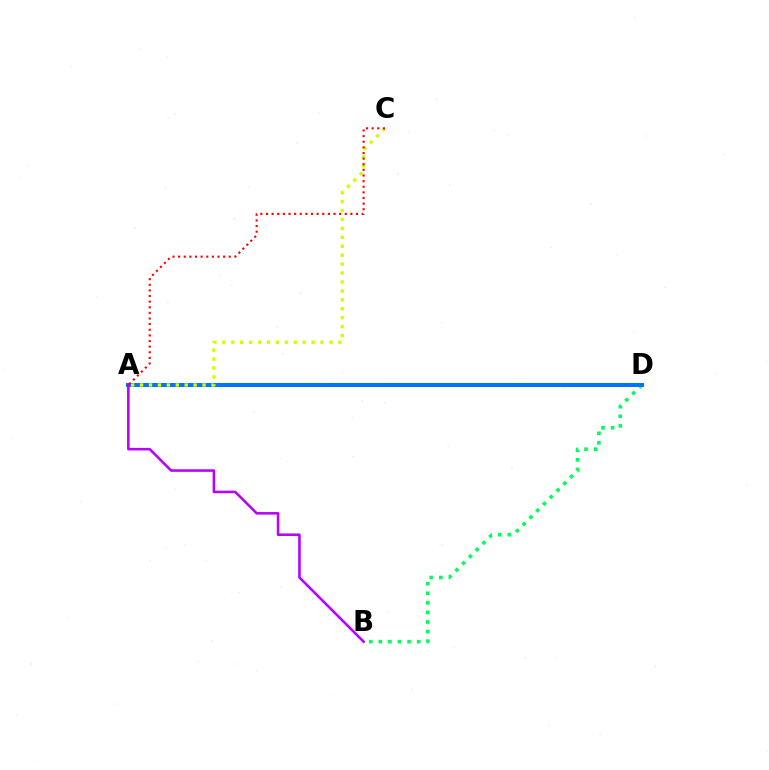{('B', 'D'): [{'color': '#00ff5c', 'line_style': 'dotted', 'thickness': 2.61}], ('A', 'D'): [{'color': '#0074ff', 'line_style': 'solid', 'thickness': 2.86}], ('A', 'B'): [{'color': '#b900ff', 'line_style': 'solid', 'thickness': 1.84}], ('A', 'C'): [{'color': '#d1ff00', 'line_style': 'dotted', 'thickness': 2.43}, {'color': '#ff0000', 'line_style': 'dotted', 'thickness': 1.53}]}